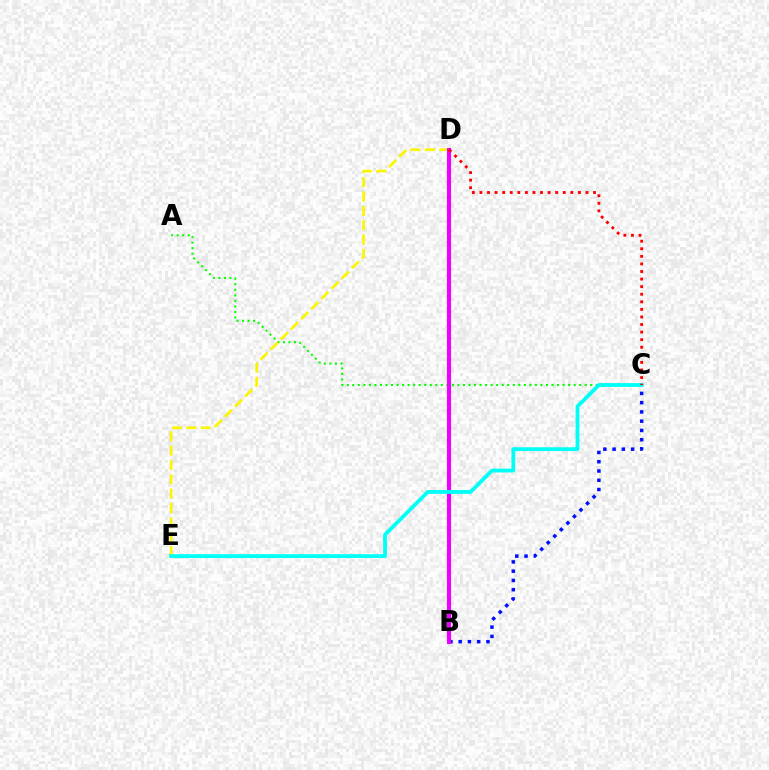{('A', 'C'): [{'color': '#08ff00', 'line_style': 'dotted', 'thickness': 1.5}], ('B', 'C'): [{'color': '#0010ff', 'line_style': 'dotted', 'thickness': 2.52}], ('D', 'E'): [{'color': '#fcf500', 'line_style': 'dashed', 'thickness': 1.95}], ('B', 'D'): [{'color': '#ee00ff', 'line_style': 'solid', 'thickness': 2.95}], ('C', 'E'): [{'color': '#00fff6', 'line_style': 'solid', 'thickness': 2.74}], ('C', 'D'): [{'color': '#ff0000', 'line_style': 'dotted', 'thickness': 2.06}]}